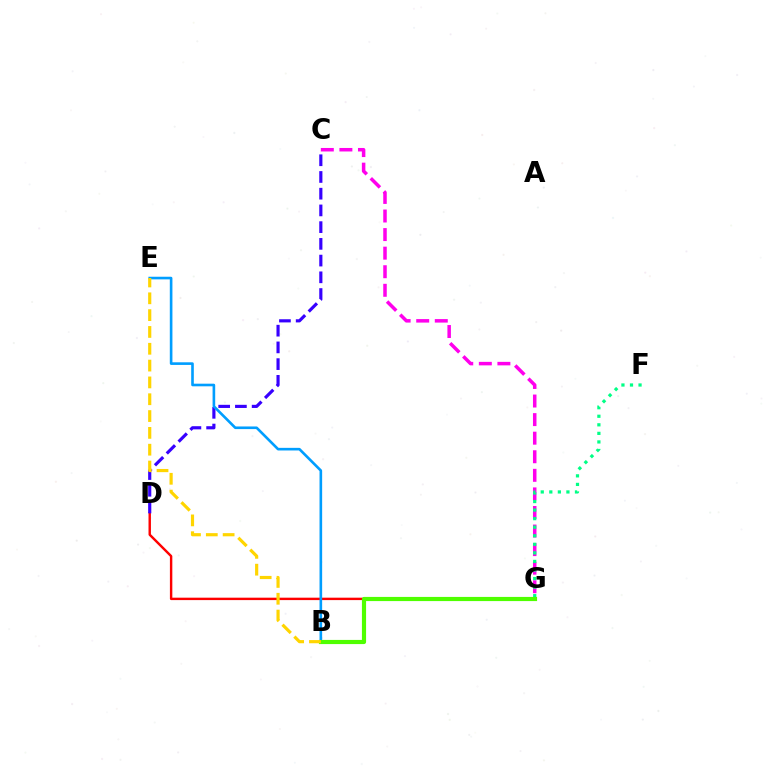{('D', 'G'): [{'color': '#ff0000', 'line_style': 'solid', 'thickness': 1.74}], ('C', 'G'): [{'color': '#ff00ed', 'line_style': 'dashed', 'thickness': 2.52}], ('C', 'D'): [{'color': '#3700ff', 'line_style': 'dashed', 'thickness': 2.27}], ('B', 'E'): [{'color': '#009eff', 'line_style': 'solid', 'thickness': 1.89}, {'color': '#ffd500', 'line_style': 'dashed', 'thickness': 2.29}], ('F', 'G'): [{'color': '#00ff86', 'line_style': 'dotted', 'thickness': 2.32}], ('B', 'G'): [{'color': '#4fff00', 'line_style': 'solid', 'thickness': 3.0}]}